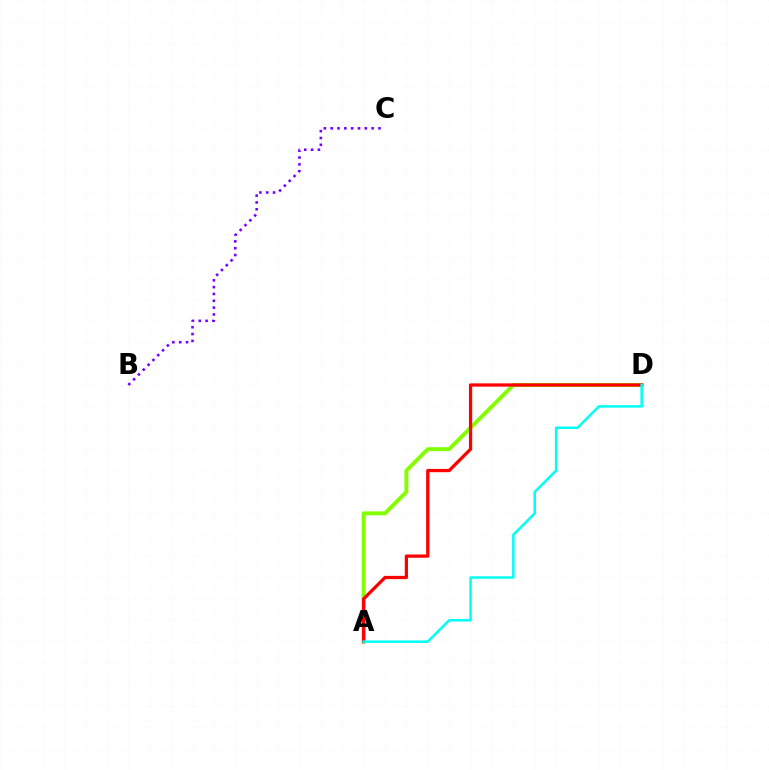{('B', 'C'): [{'color': '#7200ff', 'line_style': 'dotted', 'thickness': 1.86}], ('A', 'D'): [{'color': '#84ff00', 'line_style': 'solid', 'thickness': 2.83}, {'color': '#ff0000', 'line_style': 'solid', 'thickness': 2.34}, {'color': '#00fff6', 'line_style': 'solid', 'thickness': 1.79}]}